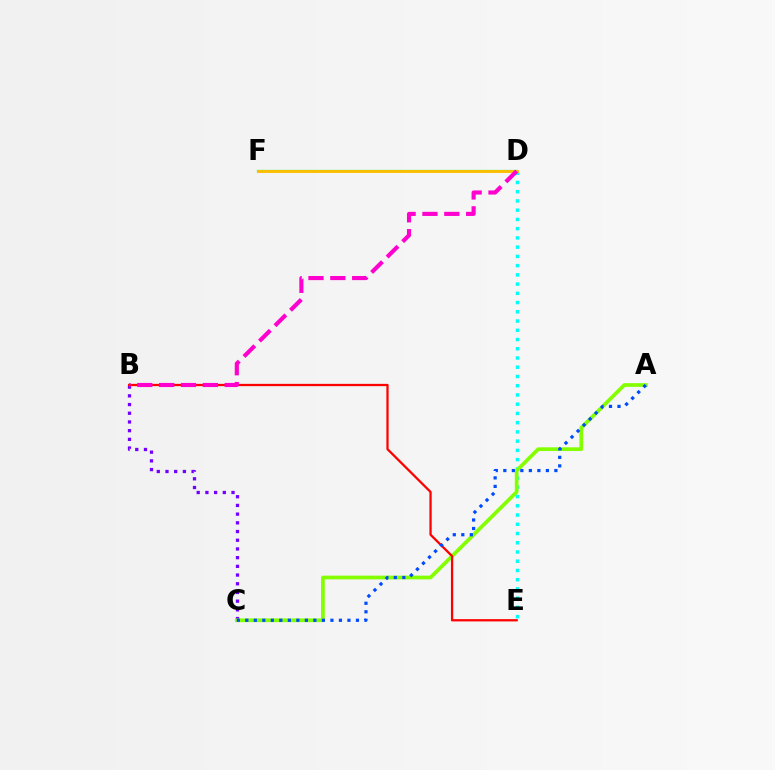{('B', 'C'): [{'color': '#7200ff', 'line_style': 'dotted', 'thickness': 2.36}], ('D', 'E'): [{'color': '#00fff6', 'line_style': 'dotted', 'thickness': 2.51}], ('D', 'F'): [{'color': '#00ff39', 'line_style': 'solid', 'thickness': 1.6}, {'color': '#ffbd00', 'line_style': 'solid', 'thickness': 2.08}], ('A', 'C'): [{'color': '#84ff00', 'line_style': 'solid', 'thickness': 2.67}, {'color': '#004bff', 'line_style': 'dotted', 'thickness': 2.31}], ('B', 'E'): [{'color': '#ff0000', 'line_style': 'solid', 'thickness': 1.64}], ('B', 'D'): [{'color': '#ff00cf', 'line_style': 'dashed', 'thickness': 2.97}]}